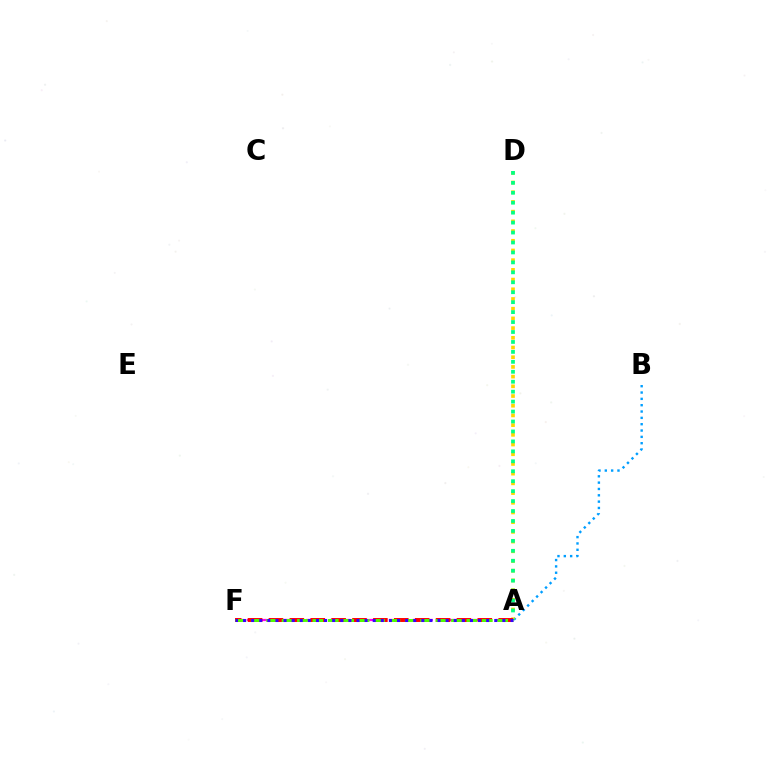{('A', 'F'): [{'color': '#ff00ed', 'line_style': 'dashed', 'thickness': 1.61}, {'color': '#ff0000', 'line_style': 'dashed', 'thickness': 2.84}, {'color': '#4fff00', 'line_style': 'dashed', 'thickness': 2.09}, {'color': '#3700ff', 'line_style': 'dotted', 'thickness': 2.2}], ('A', 'B'): [{'color': '#009eff', 'line_style': 'dotted', 'thickness': 1.72}], ('A', 'D'): [{'color': '#ffd500', 'line_style': 'dotted', 'thickness': 2.64}, {'color': '#00ff86', 'line_style': 'dotted', 'thickness': 2.7}]}